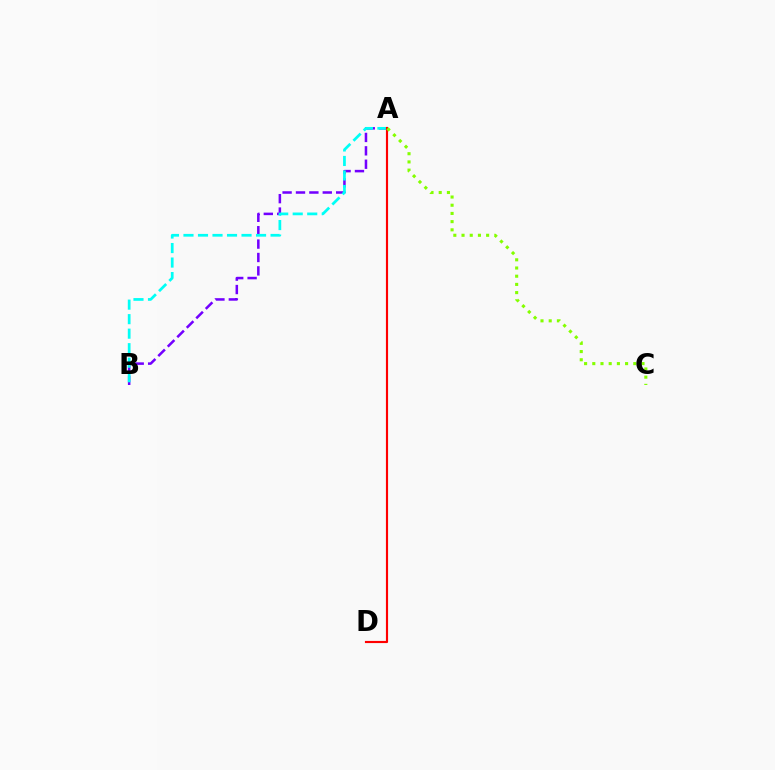{('A', 'B'): [{'color': '#7200ff', 'line_style': 'dashed', 'thickness': 1.82}, {'color': '#00fff6', 'line_style': 'dashed', 'thickness': 1.97}], ('A', 'D'): [{'color': '#ff0000', 'line_style': 'solid', 'thickness': 1.55}], ('A', 'C'): [{'color': '#84ff00', 'line_style': 'dotted', 'thickness': 2.23}]}